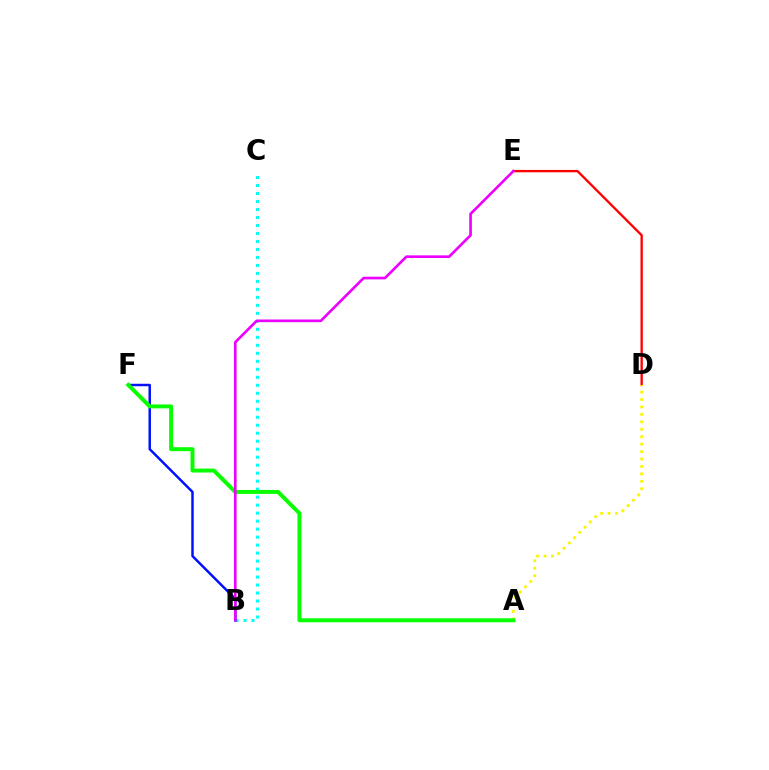{('D', 'E'): [{'color': '#ff0000', 'line_style': 'solid', 'thickness': 1.69}], ('B', 'C'): [{'color': '#00fff6', 'line_style': 'dotted', 'thickness': 2.17}], ('A', 'D'): [{'color': '#fcf500', 'line_style': 'dotted', 'thickness': 2.02}], ('B', 'F'): [{'color': '#0010ff', 'line_style': 'solid', 'thickness': 1.78}], ('A', 'F'): [{'color': '#08ff00', 'line_style': 'solid', 'thickness': 2.85}], ('B', 'E'): [{'color': '#ee00ff', 'line_style': 'solid', 'thickness': 1.91}]}